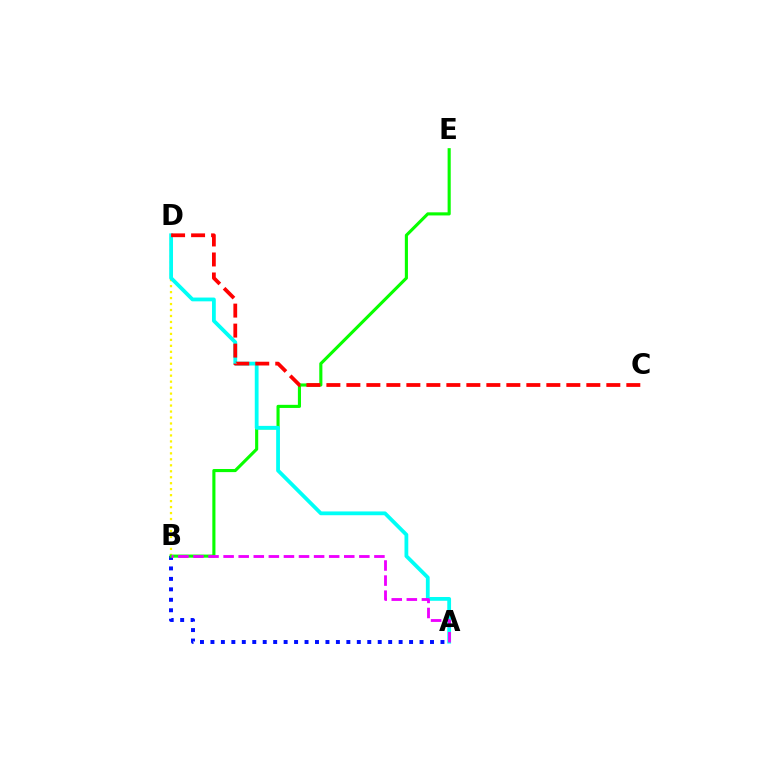{('A', 'B'): [{'color': '#0010ff', 'line_style': 'dotted', 'thickness': 2.84}, {'color': '#ee00ff', 'line_style': 'dashed', 'thickness': 2.05}], ('B', 'D'): [{'color': '#fcf500', 'line_style': 'dotted', 'thickness': 1.62}], ('B', 'E'): [{'color': '#08ff00', 'line_style': 'solid', 'thickness': 2.24}], ('A', 'D'): [{'color': '#00fff6', 'line_style': 'solid', 'thickness': 2.73}], ('C', 'D'): [{'color': '#ff0000', 'line_style': 'dashed', 'thickness': 2.72}]}